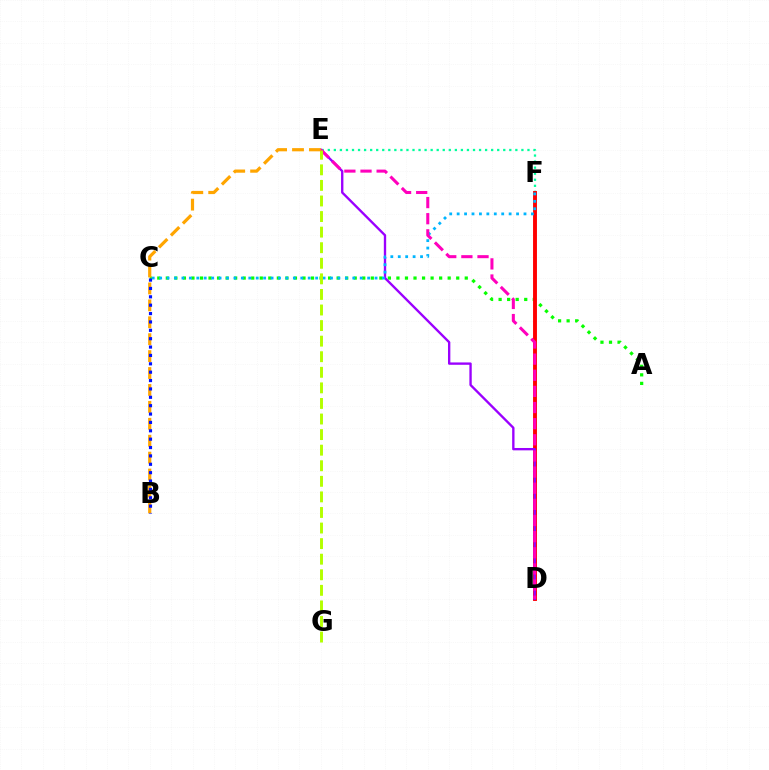{('A', 'C'): [{'color': '#08ff00', 'line_style': 'dotted', 'thickness': 2.32}], ('E', 'F'): [{'color': '#00ff9d', 'line_style': 'dotted', 'thickness': 1.64}], ('D', 'F'): [{'color': '#ff0000', 'line_style': 'solid', 'thickness': 2.81}], ('D', 'E'): [{'color': '#9b00ff', 'line_style': 'solid', 'thickness': 1.69}, {'color': '#ff00bd', 'line_style': 'dashed', 'thickness': 2.19}], ('C', 'F'): [{'color': '#00b5ff', 'line_style': 'dotted', 'thickness': 2.02}], ('E', 'G'): [{'color': '#b3ff00', 'line_style': 'dashed', 'thickness': 2.12}], ('B', 'E'): [{'color': '#ffa500', 'line_style': 'dashed', 'thickness': 2.3}], ('B', 'C'): [{'color': '#0010ff', 'line_style': 'dotted', 'thickness': 2.27}]}